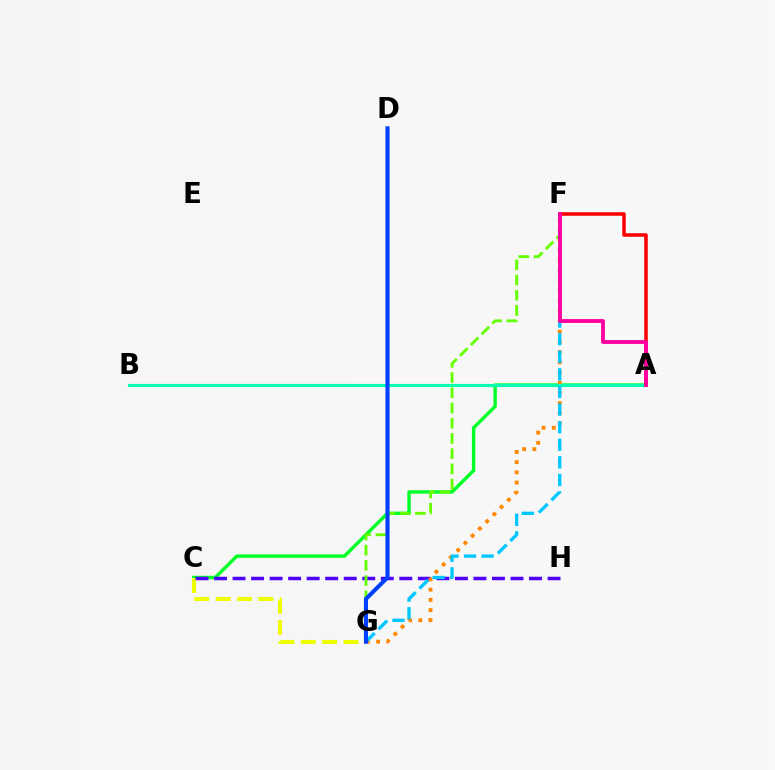{('A', 'C'): [{'color': '#00ff27', 'line_style': 'solid', 'thickness': 2.44}], ('C', 'G'): [{'color': '#eeff00', 'line_style': 'dashed', 'thickness': 2.9}], ('A', 'B'): [{'color': '#d600ff', 'line_style': 'dotted', 'thickness': 2.09}, {'color': '#00ffaf', 'line_style': 'solid', 'thickness': 2.26}], ('C', 'H'): [{'color': '#4f00ff', 'line_style': 'dashed', 'thickness': 2.52}], ('F', 'G'): [{'color': '#66ff00', 'line_style': 'dashed', 'thickness': 2.07}, {'color': '#ff8800', 'line_style': 'dotted', 'thickness': 2.77}, {'color': '#00c7ff', 'line_style': 'dashed', 'thickness': 2.39}], ('A', 'F'): [{'color': '#ff0000', 'line_style': 'solid', 'thickness': 2.54}, {'color': '#ff00a0', 'line_style': 'solid', 'thickness': 2.77}], ('D', 'G'): [{'color': '#003fff', 'line_style': 'solid', 'thickness': 2.95}]}